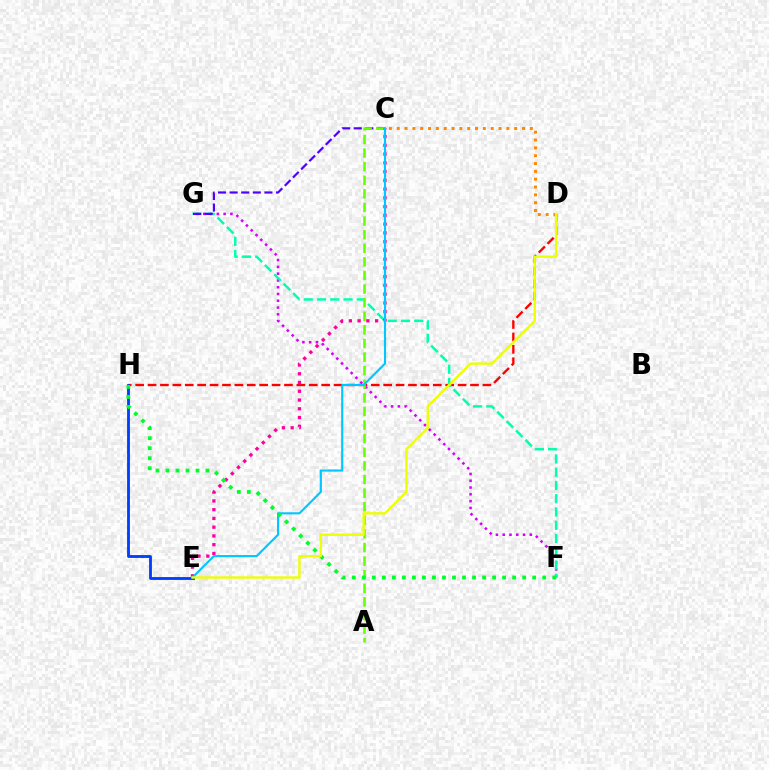{('F', 'G'): [{'color': '#d600ff', 'line_style': 'dotted', 'thickness': 1.84}, {'color': '#00ffaf', 'line_style': 'dashed', 'thickness': 1.8}], ('D', 'H'): [{'color': '#ff0000', 'line_style': 'dashed', 'thickness': 1.68}], ('C', 'D'): [{'color': '#ff8800', 'line_style': 'dotted', 'thickness': 2.13}], ('C', 'G'): [{'color': '#4f00ff', 'line_style': 'dashed', 'thickness': 1.57}], ('A', 'C'): [{'color': '#66ff00', 'line_style': 'dashed', 'thickness': 1.85}], ('C', 'E'): [{'color': '#ff00a0', 'line_style': 'dotted', 'thickness': 2.38}, {'color': '#00c7ff', 'line_style': 'solid', 'thickness': 1.53}], ('E', 'H'): [{'color': '#003fff', 'line_style': 'solid', 'thickness': 2.05}], ('F', 'H'): [{'color': '#00ff27', 'line_style': 'dotted', 'thickness': 2.72}], ('D', 'E'): [{'color': '#eeff00', 'line_style': 'solid', 'thickness': 1.71}]}